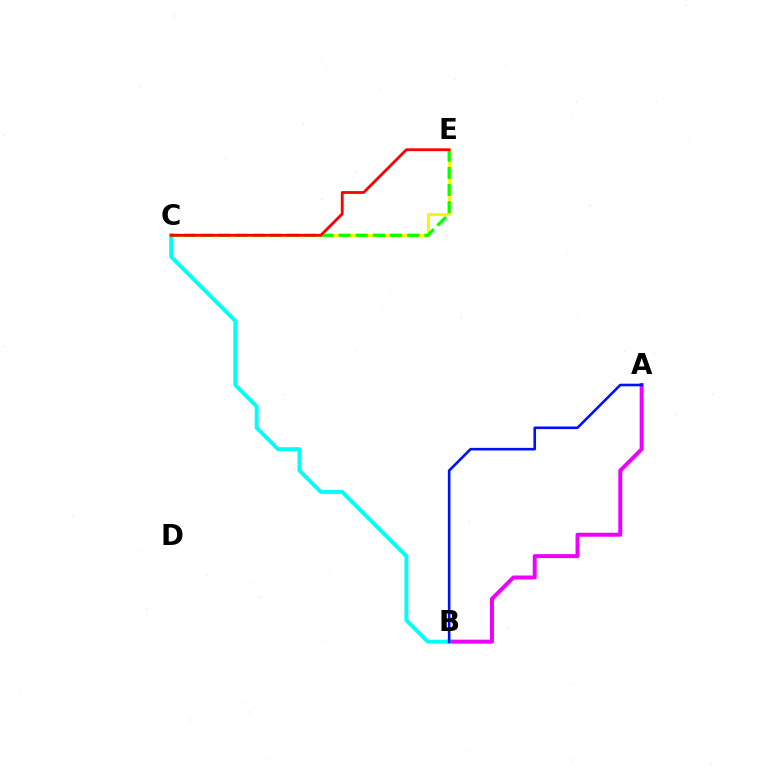{('A', 'B'): [{'color': '#ee00ff', 'line_style': 'solid', 'thickness': 2.87}, {'color': '#0010ff', 'line_style': 'solid', 'thickness': 1.87}], ('C', 'E'): [{'color': '#fcf500', 'line_style': 'solid', 'thickness': 2.14}, {'color': '#08ff00', 'line_style': 'dashed', 'thickness': 2.33}, {'color': '#ff0000', 'line_style': 'solid', 'thickness': 2.01}], ('B', 'C'): [{'color': '#00fff6', 'line_style': 'solid', 'thickness': 2.81}]}